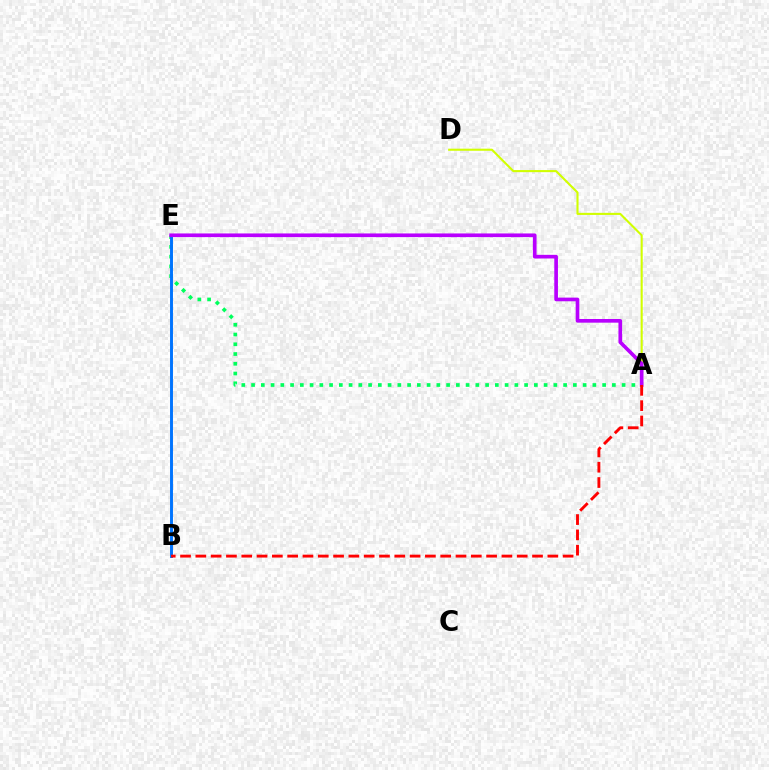{('A', 'D'): [{'color': '#d1ff00', 'line_style': 'solid', 'thickness': 1.51}], ('A', 'E'): [{'color': '#00ff5c', 'line_style': 'dotted', 'thickness': 2.65}, {'color': '#b900ff', 'line_style': 'solid', 'thickness': 2.63}], ('B', 'E'): [{'color': '#0074ff', 'line_style': 'solid', 'thickness': 2.11}], ('A', 'B'): [{'color': '#ff0000', 'line_style': 'dashed', 'thickness': 2.08}]}